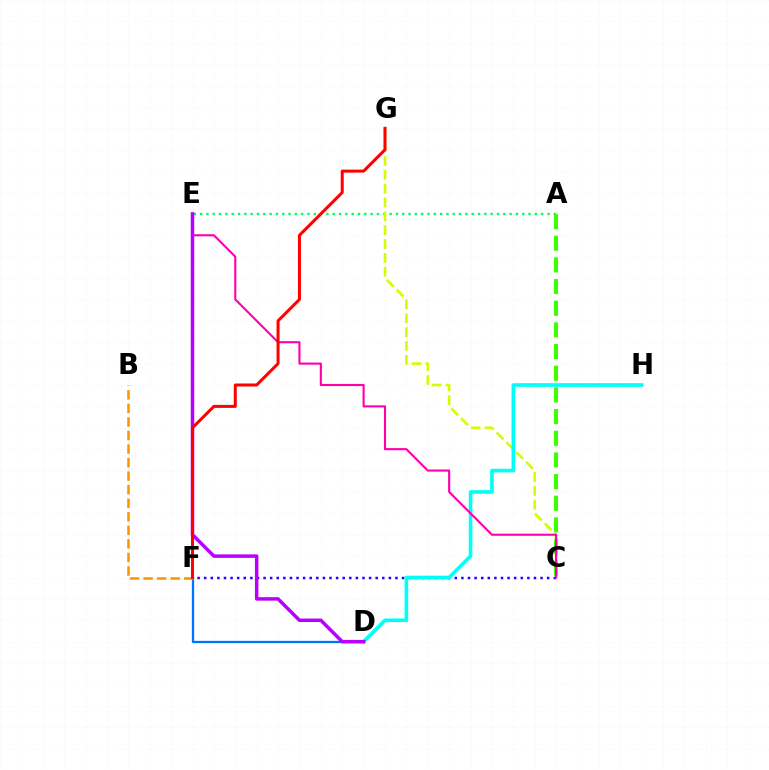{('A', 'E'): [{'color': '#00ff5c', 'line_style': 'dotted', 'thickness': 1.72}], ('A', 'C'): [{'color': '#3dff00', 'line_style': 'dashed', 'thickness': 2.94}], ('C', 'F'): [{'color': '#2500ff', 'line_style': 'dotted', 'thickness': 1.79}], ('C', 'G'): [{'color': '#d1ff00', 'line_style': 'dashed', 'thickness': 1.88}], ('D', 'F'): [{'color': '#0074ff', 'line_style': 'solid', 'thickness': 1.64}], ('D', 'H'): [{'color': '#00fff6', 'line_style': 'solid', 'thickness': 2.6}], ('C', 'E'): [{'color': '#ff00ac', 'line_style': 'solid', 'thickness': 1.53}], ('D', 'E'): [{'color': '#b900ff', 'line_style': 'solid', 'thickness': 2.51}], ('B', 'F'): [{'color': '#ff9400', 'line_style': 'dashed', 'thickness': 1.84}], ('F', 'G'): [{'color': '#ff0000', 'line_style': 'solid', 'thickness': 2.17}]}